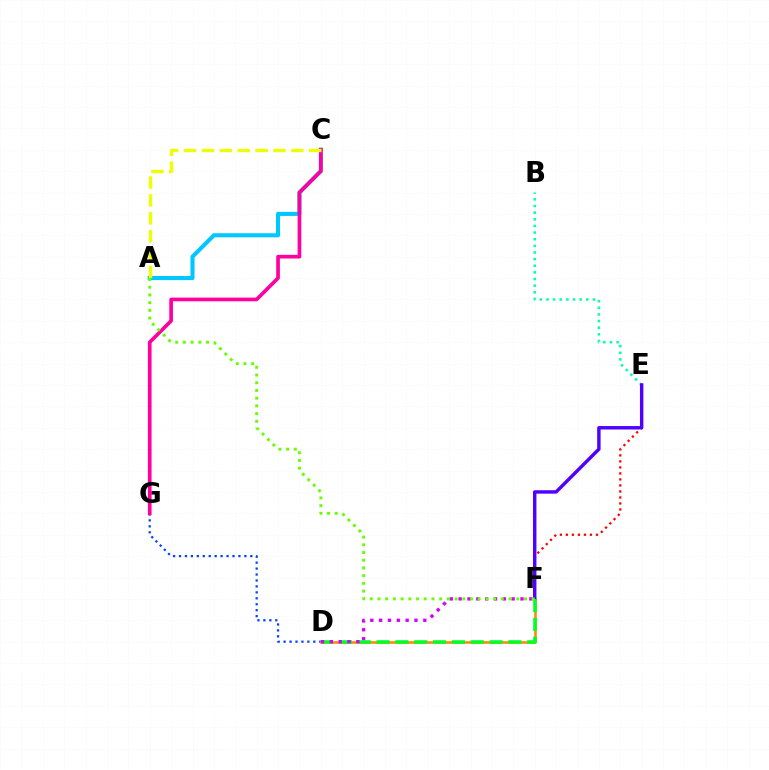{('B', 'E'): [{'color': '#00ffaf', 'line_style': 'dotted', 'thickness': 1.8}], ('E', 'F'): [{'color': '#ff0000', 'line_style': 'dotted', 'thickness': 1.63}, {'color': '#4f00ff', 'line_style': 'solid', 'thickness': 2.47}], ('A', 'C'): [{'color': '#00c7ff', 'line_style': 'solid', 'thickness': 2.95}, {'color': '#eeff00', 'line_style': 'dashed', 'thickness': 2.43}], ('D', 'G'): [{'color': '#003fff', 'line_style': 'dotted', 'thickness': 1.61}], ('C', 'G'): [{'color': '#ff00a0', 'line_style': 'solid', 'thickness': 2.65}], ('D', 'F'): [{'color': '#ff8800', 'line_style': 'solid', 'thickness': 1.82}, {'color': '#00ff27', 'line_style': 'dashed', 'thickness': 2.56}, {'color': '#d600ff', 'line_style': 'dotted', 'thickness': 2.4}], ('A', 'F'): [{'color': '#66ff00', 'line_style': 'dotted', 'thickness': 2.1}]}